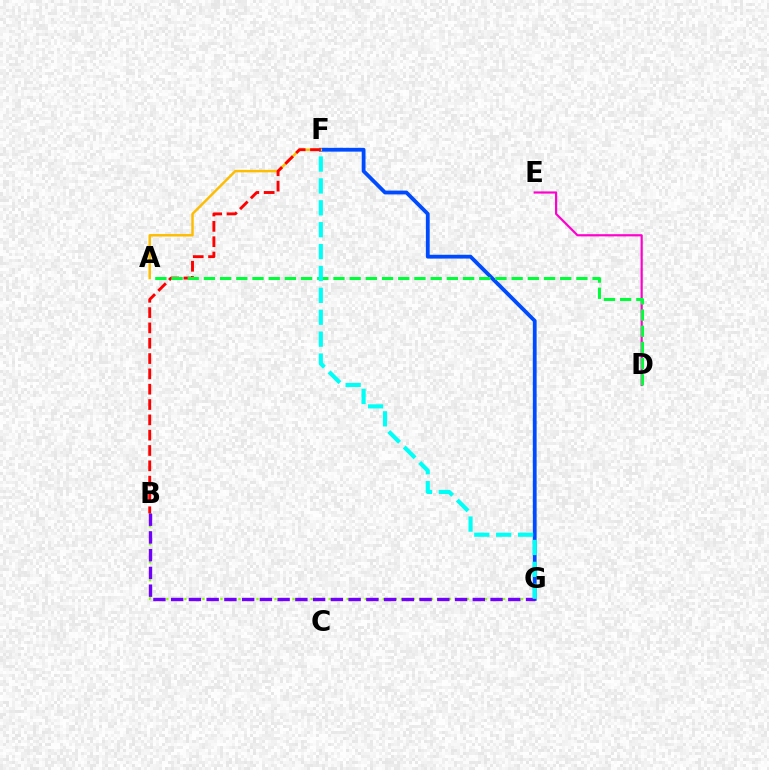{('F', 'G'): [{'color': '#004bff', 'line_style': 'solid', 'thickness': 2.74}, {'color': '#00fff6', 'line_style': 'dashed', 'thickness': 2.97}], ('B', 'G'): [{'color': '#84ff00', 'line_style': 'dotted', 'thickness': 1.63}, {'color': '#7200ff', 'line_style': 'dashed', 'thickness': 2.41}], ('A', 'F'): [{'color': '#ffbd00', 'line_style': 'solid', 'thickness': 1.77}], ('D', 'E'): [{'color': '#ff00cf', 'line_style': 'solid', 'thickness': 1.58}], ('B', 'F'): [{'color': '#ff0000', 'line_style': 'dashed', 'thickness': 2.08}], ('A', 'D'): [{'color': '#00ff39', 'line_style': 'dashed', 'thickness': 2.2}]}